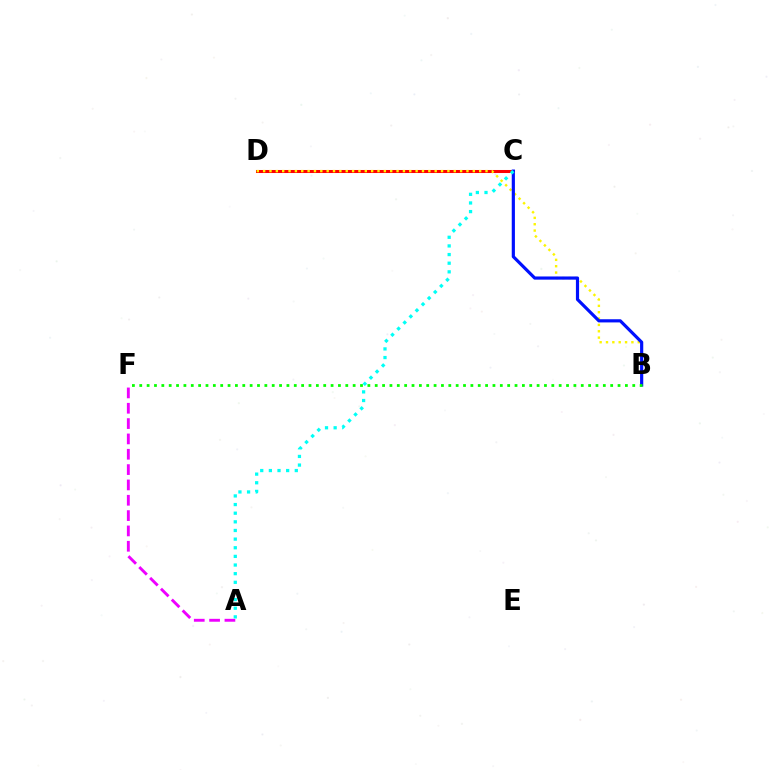{('A', 'F'): [{'color': '#ee00ff', 'line_style': 'dashed', 'thickness': 2.08}], ('C', 'D'): [{'color': '#ff0000', 'line_style': 'solid', 'thickness': 2.18}], ('B', 'D'): [{'color': '#fcf500', 'line_style': 'dotted', 'thickness': 1.73}], ('B', 'C'): [{'color': '#0010ff', 'line_style': 'solid', 'thickness': 2.29}], ('B', 'F'): [{'color': '#08ff00', 'line_style': 'dotted', 'thickness': 2.0}], ('A', 'C'): [{'color': '#00fff6', 'line_style': 'dotted', 'thickness': 2.35}]}